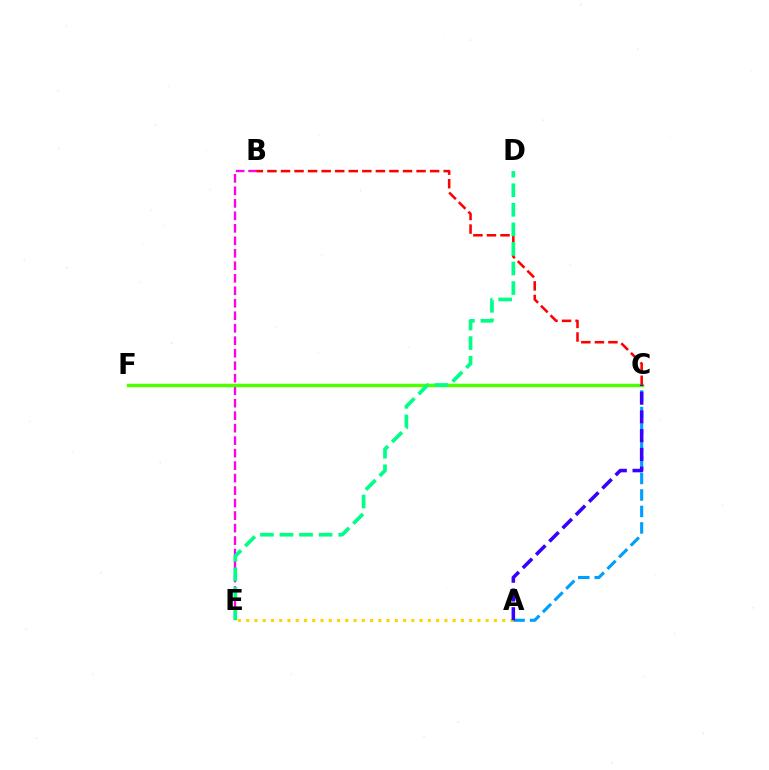{('B', 'E'): [{'color': '#ff00ed', 'line_style': 'dashed', 'thickness': 1.7}], ('A', 'C'): [{'color': '#009eff', 'line_style': 'dashed', 'thickness': 2.24}, {'color': '#3700ff', 'line_style': 'dashed', 'thickness': 2.55}], ('C', 'F'): [{'color': '#4fff00', 'line_style': 'solid', 'thickness': 2.5}], ('B', 'C'): [{'color': '#ff0000', 'line_style': 'dashed', 'thickness': 1.84}], ('D', 'E'): [{'color': '#00ff86', 'line_style': 'dashed', 'thickness': 2.66}], ('A', 'E'): [{'color': '#ffd500', 'line_style': 'dotted', 'thickness': 2.24}]}